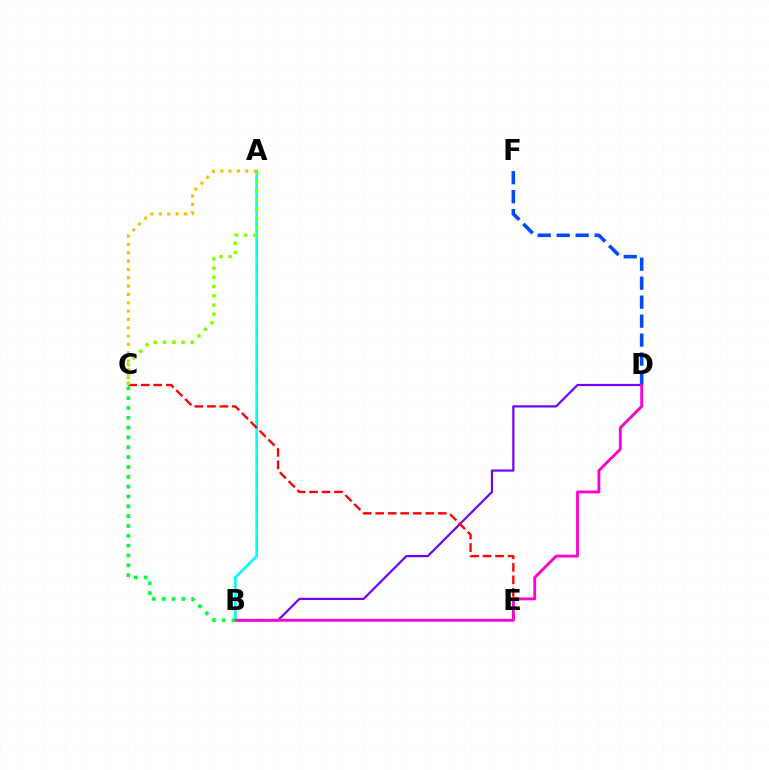{('A', 'B'): [{'color': '#00fff6', 'line_style': 'solid', 'thickness': 1.94}], ('B', 'D'): [{'color': '#7200ff', 'line_style': 'solid', 'thickness': 1.58}, {'color': '#ff00cf', 'line_style': 'solid', 'thickness': 2.07}], ('A', 'C'): [{'color': '#ffbd00', 'line_style': 'dotted', 'thickness': 2.26}, {'color': '#84ff00', 'line_style': 'dotted', 'thickness': 2.51}], ('C', 'E'): [{'color': '#ff0000', 'line_style': 'dashed', 'thickness': 1.7}], ('D', 'F'): [{'color': '#004bff', 'line_style': 'dashed', 'thickness': 2.58}], ('B', 'C'): [{'color': '#00ff39', 'line_style': 'dotted', 'thickness': 2.67}]}